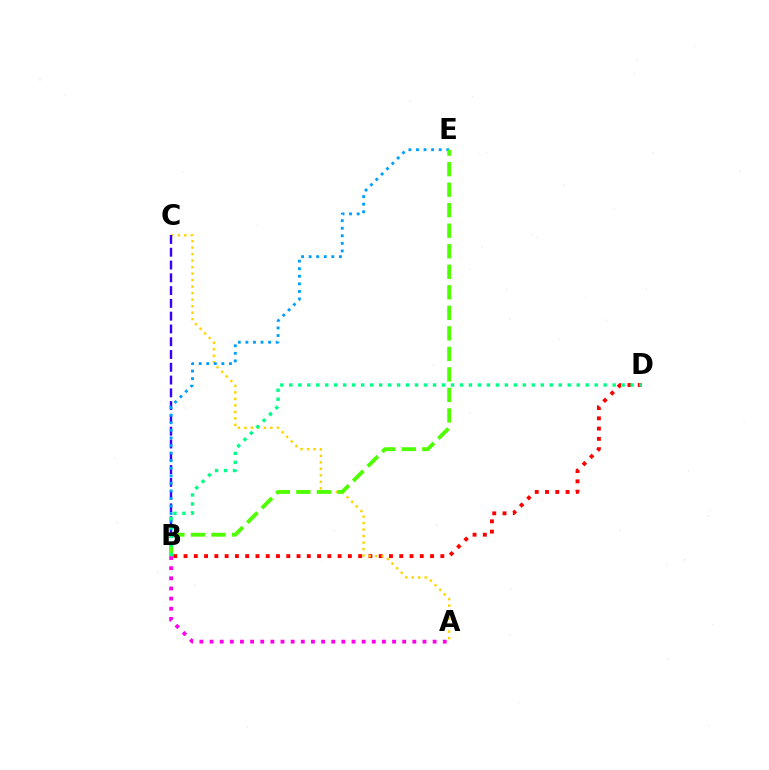{('B', 'D'): [{'color': '#ff0000', 'line_style': 'dotted', 'thickness': 2.79}, {'color': '#00ff86', 'line_style': 'dotted', 'thickness': 2.44}], ('A', 'B'): [{'color': '#ff00ed', 'line_style': 'dotted', 'thickness': 2.75}], ('A', 'C'): [{'color': '#ffd500', 'line_style': 'dotted', 'thickness': 1.77}], ('B', 'C'): [{'color': '#3700ff', 'line_style': 'dashed', 'thickness': 1.74}], ('B', 'E'): [{'color': '#009eff', 'line_style': 'dotted', 'thickness': 2.06}, {'color': '#4fff00', 'line_style': 'dashed', 'thickness': 2.79}]}